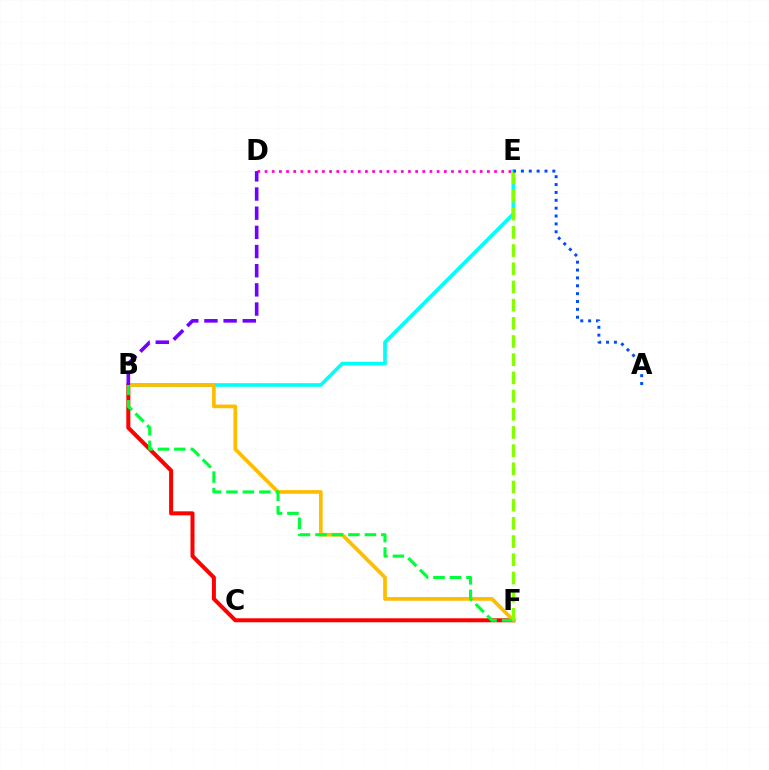{('B', 'E'): [{'color': '#00fff6', 'line_style': 'solid', 'thickness': 2.62}], ('B', 'F'): [{'color': '#ff0000', 'line_style': 'solid', 'thickness': 2.89}, {'color': '#ffbd00', 'line_style': 'solid', 'thickness': 2.67}, {'color': '#00ff39', 'line_style': 'dashed', 'thickness': 2.24}], ('E', 'F'): [{'color': '#84ff00', 'line_style': 'dashed', 'thickness': 2.47}], ('A', 'E'): [{'color': '#004bff', 'line_style': 'dotted', 'thickness': 2.14}], ('D', 'E'): [{'color': '#ff00cf', 'line_style': 'dotted', 'thickness': 1.95}], ('B', 'D'): [{'color': '#7200ff', 'line_style': 'dashed', 'thickness': 2.6}]}